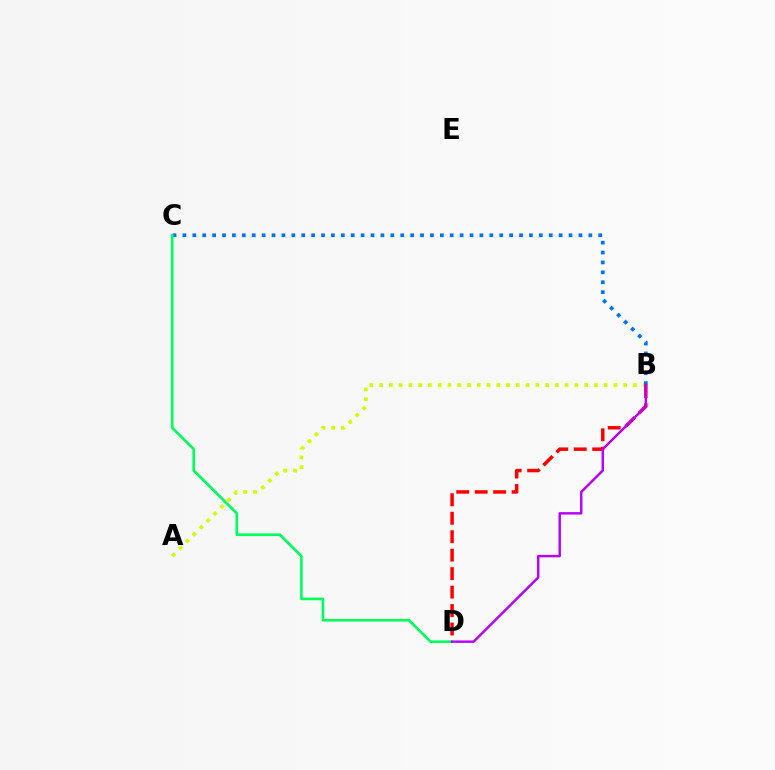{('A', 'B'): [{'color': '#d1ff00', 'line_style': 'dotted', 'thickness': 2.65}], ('B', 'D'): [{'color': '#ff0000', 'line_style': 'dashed', 'thickness': 2.51}, {'color': '#b900ff', 'line_style': 'solid', 'thickness': 1.76}], ('B', 'C'): [{'color': '#0074ff', 'line_style': 'dotted', 'thickness': 2.69}], ('C', 'D'): [{'color': '#00ff5c', 'line_style': 'solid', 'thickness': 1.9}]}